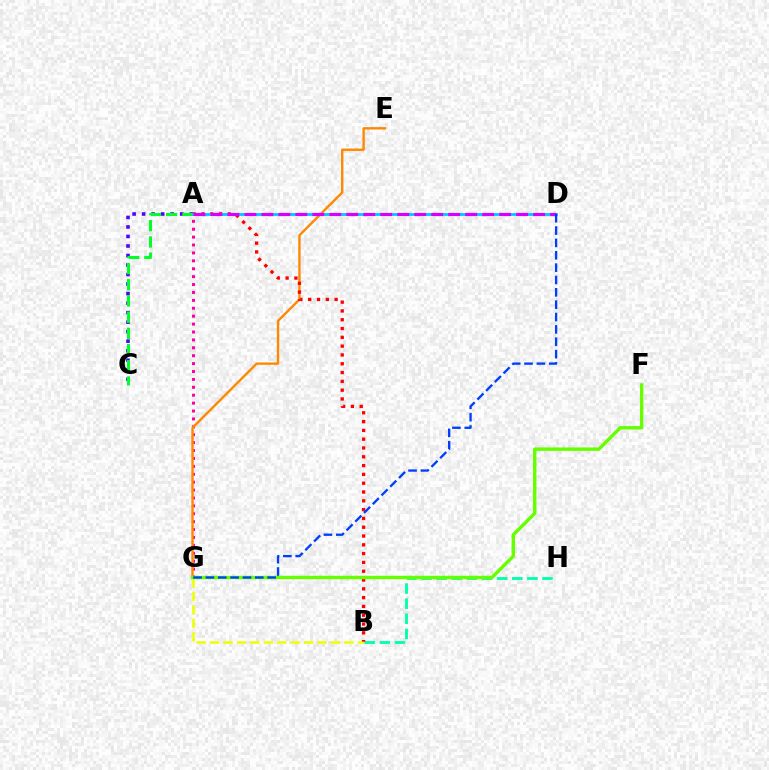{('A', 'G'): [{'color': '#ff00a0', 'line_style': 'dotted', 'thickness': 2.15}], ('B', 'G'): [{'color': '#eeff00', 'line_style': 'dashed', 'thickness': 1.82}], ('E', 'G'): [{'color': '#ff8800', 'line_style': 'solid', 'thickness': 1.71}], ('A', 'C'): [{'color': '#4f00ff', 'line_style': 'dotted', 'thickness': 2.59}, {'color': '#00ff27', 'line_style': 'dashed', 'thickness': 2.2}], ('B', 'H'): [{'color': '#00ffaf', 'line_style': 'dashed', 'thickness': 2.05}], ('A', 'B'): [{'color': '#ff0000', 'line_style': 'dotted', 'thickness': 2.39}], ('F', 'G'): [{'color': '#66ff00', 'line_style': 'solid', 'thickness': 2.45}], ('A', 'D'): [{'color': '#00c7ff', 'line_style': 'solid', 'thickness': 2.0}, {'color': '#d600ff', 'line_style': 'dashed', 'thickness': 2.31}], ('D', 'G'): [{'color': '#003fff', 'line_style': 'dashed', 'thickness': 1.68}]}